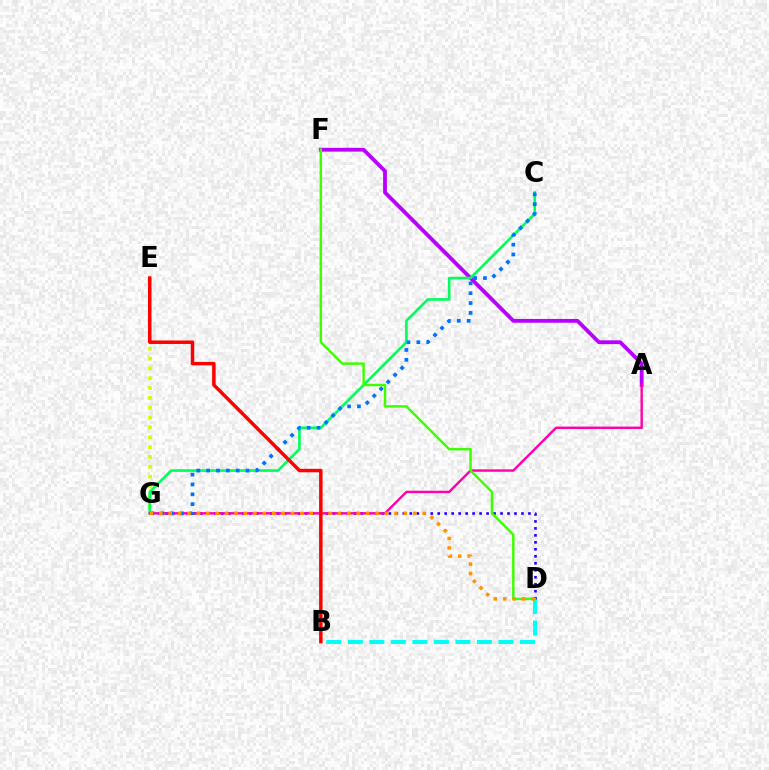{('B', 'D'): [{'color': '#00fff6', 'line_style': 'dashed', 'thickness': 2.92}], ('E', 'G'): [{'color': '#d1ff00', 'line_style': 'dotted', 'thickness': 2.67}], ('A', 'F'): [{'color': '#b900ff', 'line_style': 'solid', 'thickness': 2.73}], ('D', 'G'): [{'color': '#2500ff', 'line_style': 'dotted', 'thickness': 1.9}, {'color': '#ff9400', 'line_style': 'dotted', 'thickness': 2.56}], ('C', 'G'): [{'color': '#00ff5c', 'line_style': 'solid', 'thickness': 1.89}, {'color': '#0074ff', 'line_style': 'dotted', 'thickness': 2.68}], ('A', 'G'): [{'color': '#ff00ac', 'line_style': 'solid', 'thickness': 1.74}], ('D', 'F'): [{'color': '#3dff00', 'line_style': 'solid', 'thickness': 1.76}], ('B', 'E'): [{'color': '#ff0000', 'line_style': 'solid', 'thickness': 2.51}]}